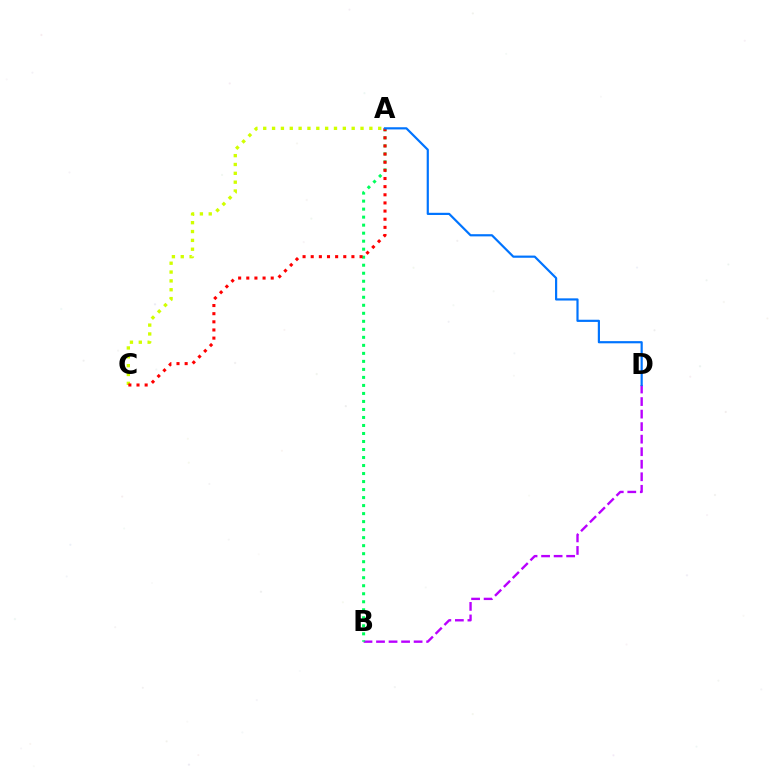{('B', 'D'): [{'color': '#b900ff', 'line_style': 'dashed', 'thickness': 1.7}], ('A', 'C'): [{'color': '#d1ff00', 'line_style': 'dotted', 'thickness': 2.4}, {'color': '#ff0000', 'line_style': 'dotted', 'thickness': 2.21}], ('A', 'B'): [{'color': '#00ff5c', 'line_style': 'dotted', 'thickness': 2.18}], ('A', 'D'): [{'color': '#0074ff', 'line_style': 'solid', 'thickness': 1.57}]}